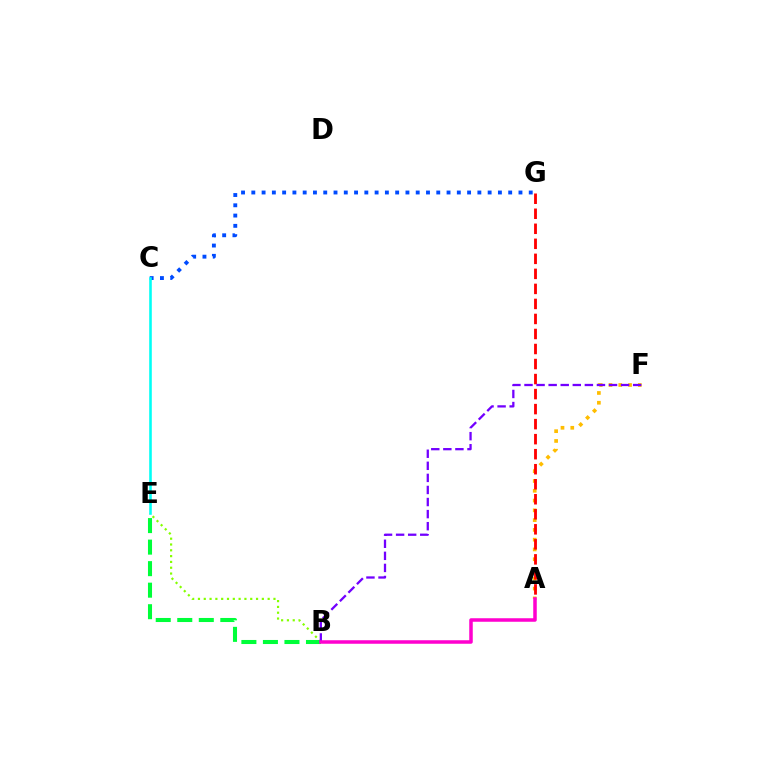{('B', 'E'): [{'color': '#84ff00', 'line_style': 'dotted', 'thickness': 1.58}, {'color': '#00ff39', 'line_style': 'dashed', 'thickness': 2.92}], ('A', 'F'): [{'color': '#ffbd00', 'line_style': 'dotted', 'thickness': 2.66}], ('C', 'G'): [{'color': '#004bff', 'line_style': 'dotted', 'thickness': 2.79}], ('A', 'G'): [{'color': '#ff0000', 'line_style': 'dashed', 'thickness': 2.04}], ('B', 'F'): [{'color': '#7200ff', 'line_style': 'dashed', 'thickness': 1.64}], ('A', 'B'): [{'color': '#ff00cf', 'line_style': 'solid', 'thickness': 2.53}], ('C', 'E'): [{'color': '#00fff6', 'line_style': 'solid', 'thickness': 1.86}]}